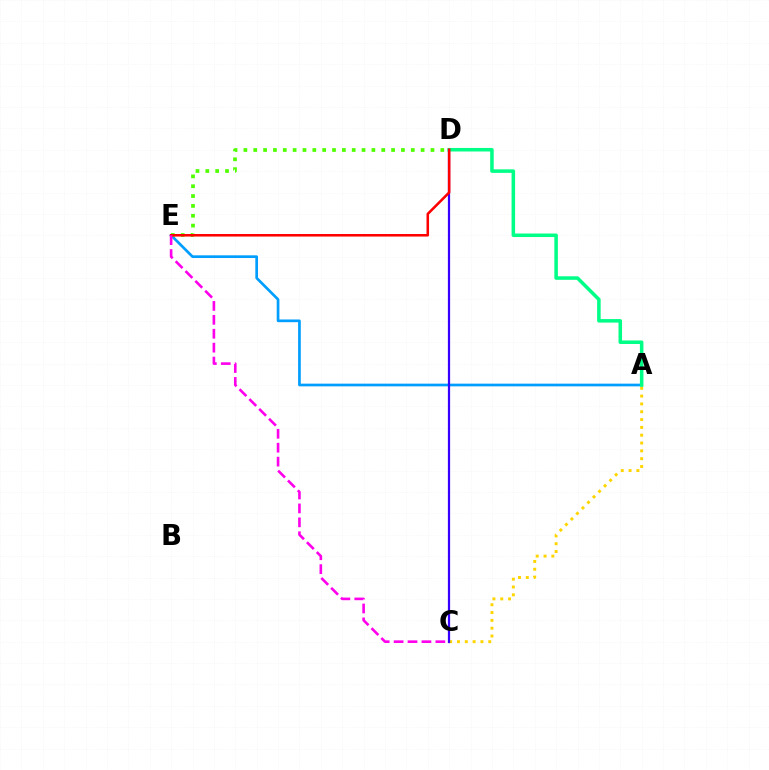{('A', 'E'): [{'color': '#009eff', 'line_style': 'solid', 'thickness': 1.94}], ('A', 'C'): [{'color': '#ffd500', 'line_style': 'dotted', 'thickness': 2.13}], ('C', 'D'): [{'color': '#3700ff', 'line_style': 'solid', 'thickness': 1.61}], ('A', 'D'): [{'color': '#00ff86', 'line_style': 'solid', 'thickness': 2.54}], ('D', 'E'): [{'color': '#4fff00', 'line_style': 'dotted', 'thickness': 2.68}, {'color': '#ff0000', 'line_style': 'solid', 'thickness': 1.84}], ('C', 'E'): [{'color': '#ff00ed', 'line_style': 'dashed', 'thickness': 1.89}]}